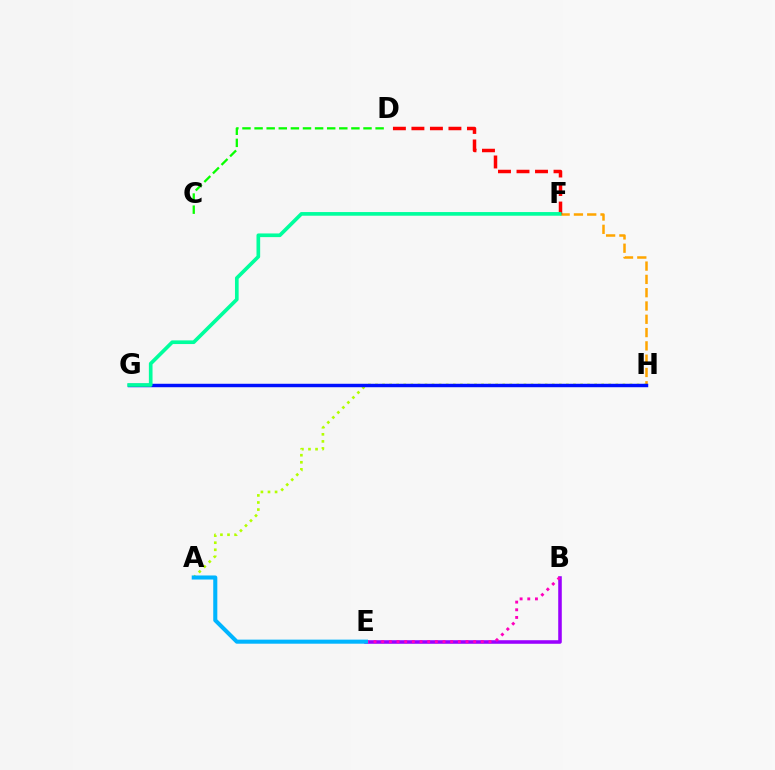{('F', 'H'): [{'color': '#ffa500', 'line_style': 'dashed', 'thickness': 1.81}], ('C', 'D'): [{'color': '#08ff00', 'line_style': 'dashed', 'thickness': 1.64}], ('A', 'H'): [{'color': '#b3ff00', 'line_style': 'dotted', 'thickness': 1.92}], ('G', 'H'): [{'color': '#0010ff', 'line_style': 'solid', 'thickness': 2.48}], ('B', 'E'): [{'color': '#9b00ff', 'line_style': 'solid', 'thickness': 2.56}, {'color': '#ff00bd', 'line_style': 'dotted', 'thickness': 2.08}], ('D', 'F'): [{'color': '#ff0000', 'line_style': 'dashed', 'thickness': 2.51}], ('A', 'E'): [{'color': '#00b5ff', 'line_style': 'solid', 'thickness': 2.93}], ('F', 'G'): [{'color': '#00ff9d', 'line_style': 'solid', 'thickness': 2.64}]}